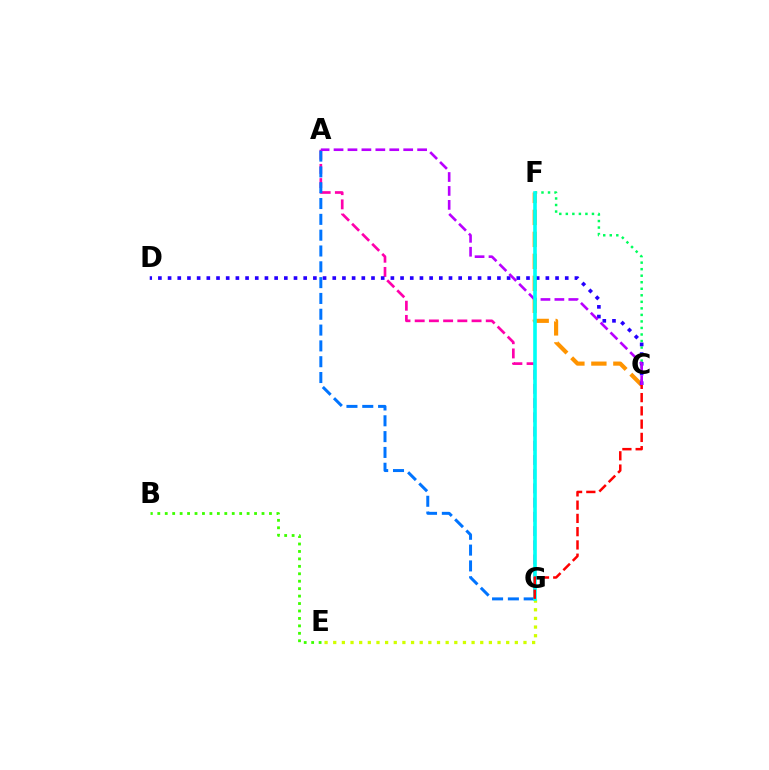{('B', 'E'): [{'color': '#3dff00', 'line_style': 'dotted', 'thickness': 2.02}], ('A', 'G'): [{'color': '#ff00ac', 'line_style': 'dashed', 'thickness': 1.93}, {'color': '#0074ff', 'line_style': 'dashed', 'thickness': 2.15}], ('C', 'F'): [{'color': '#00ff5c', 'line_style': 'dotted', 'thickness': 1.77}, {'color': '#ff9400', 'line_style': 'dashed', 'thickness': 2.99}], ('C', 'D'): [{'color': '#2500ff', 'line_style': 'dotted', 'thickness': 2.63}], ('A', 'C'): [{'color': '#b900ff', 'line_style': 'dashed', 'thickness': 1.89}], ('E', 'G'): [{'color': '#d1ff00', 'line_style': 'dotted', 'thickness': 2.35}], ('F', 'G'): [{'color': '#00fff6', 'line_style': 'solid', 'thickness': 2.61}], ('C', 'G'): [{'color': '#ff0000', 'line_style': 'dashed', 'thickness': 1.8}]}